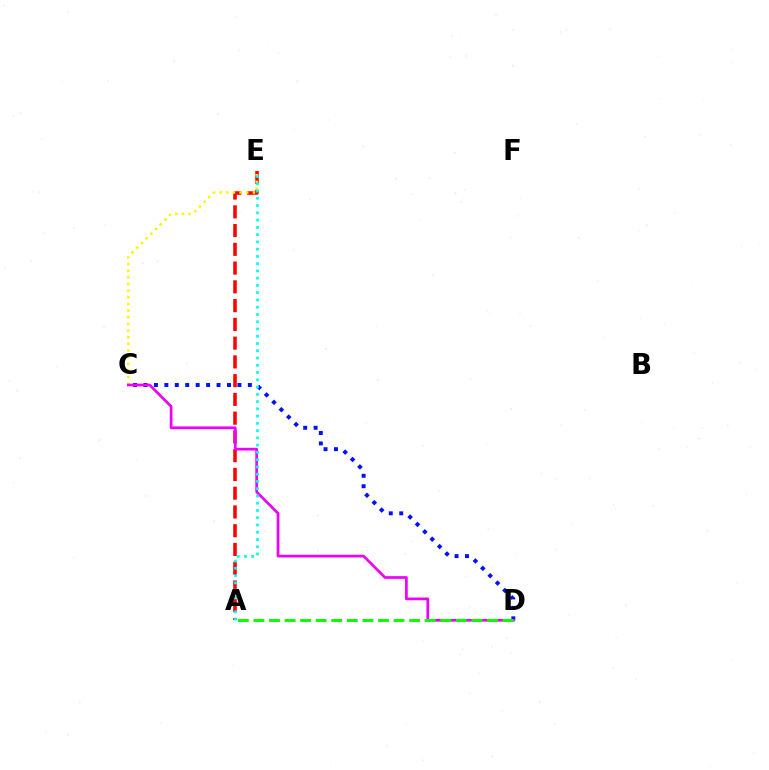{('A', 'E'): [{'color': '#ff0000', 'line_style': 'dashed', 'thickness': 2.55}, {'color': '#00fff6', 'line_style': 'dotted', 'thickness': 1.97}], ('C', 'D'): [{'color': '#0010ff', 'line_style': 'dotted', 'thickness': 2.84}, {'color': '#ee00ff', 'line_style': 'solid', 'thickness': 1.96}], ('C', 'E'): [{'color': '#fcf500', 'line_style': 'dotted', 'thickness': 1.81}], ('A', 'D'): [{'color': '#08ff00', 'line_style': 'dashed', 'thickness': 2.12}]}